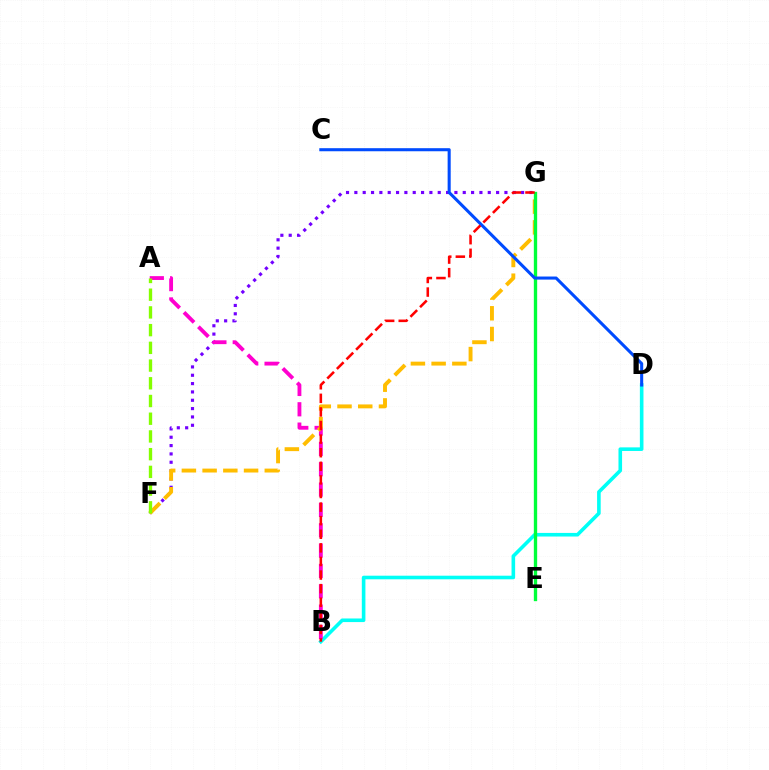{('B', 'D'): [{'color': '#00fff6', 'line_style': 'solid', 'thickness': 2.59}], ('F', 'G'): [{'color': '#7200ff', 'line_style': 'dotted', 'thickness': 2.27}, {'color': '#ffbd00', 'line_style': 'dashed', 'thickness': 2.82}], ('A', 'B'): [{'color': '#ff00cf', 'line_style': 'dashed', 'thickness': 2.76}], ('E', 'G'): [{'color': '#00ff39', 'line_style': 'solid', 'thickness': 2.4}], ('C', 'D'): [{'color': '#004bff', 'line_style': 'solid', 'thickness': 2.21}], ('B', 'G'): [{'color': '#ff0000', 'line_style': 'dashed', 'thickness': 1.85}], ('A', 'F'): [{'color': '#84ff00', 'line_style': 'dashed', 'thickness': 2.41}]}